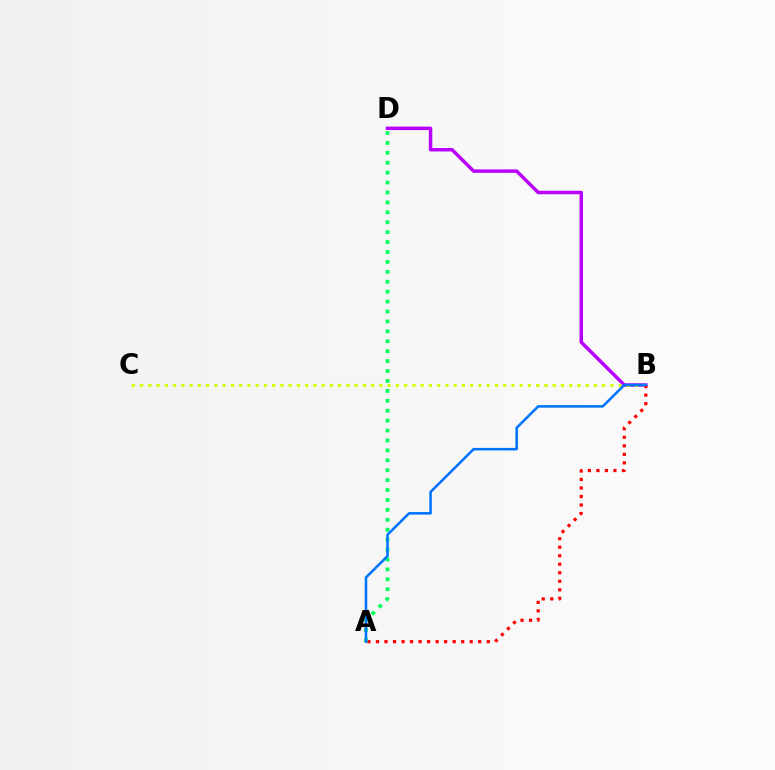{('B', 'D'): [{'color': '#b900ff', 'line_style': 'solid', 'thickness': 2.49}], ('B', 'C'): [{'color': '#d1ff00', 'line_style': 'dotted', 'thickness': 2.24}], ('A', 'B'): [{'color': '#ff0000', 'line_style': 'dotted', 'thickness': 2.32}, {'color': '#0074ff', 'line_style': 'solid', 'thickness': 1.83}], ('A', 'D'): [{'color': '#00ff5c', 'line_style': 'dotted', 'thickness': 2.7}]}